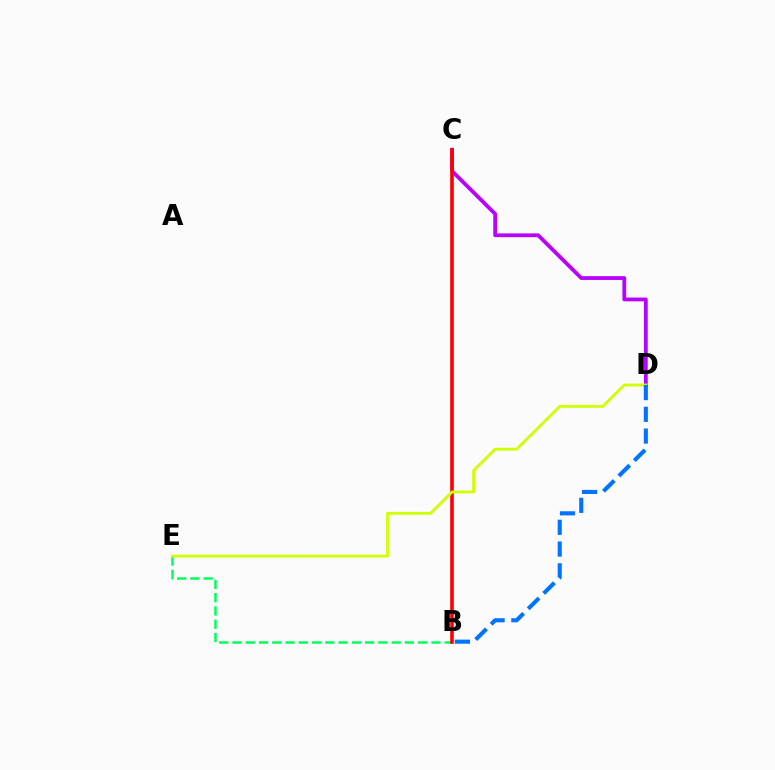{('C', 'D'): [{'color': '#b900ff', 'line_style': 'solid', 'thickness': 2.72}], ('B', 'E'): [{'color': '#00ff5c', 'line_style': 'dashed', 'thickness': 1.8}], ('B', 'C'): [{'color': '#ff0000', 'line_style': 'solid', 'thickness': 2.59}], ('D', 'E'): [{'color': '#d1ff00', 'line_style': 'solid', 'thickness': 2.02}], ('B', 'D'): [{'color': '#0074ff', 'line_style': 'dashed', 'thickness': 2.95}]}